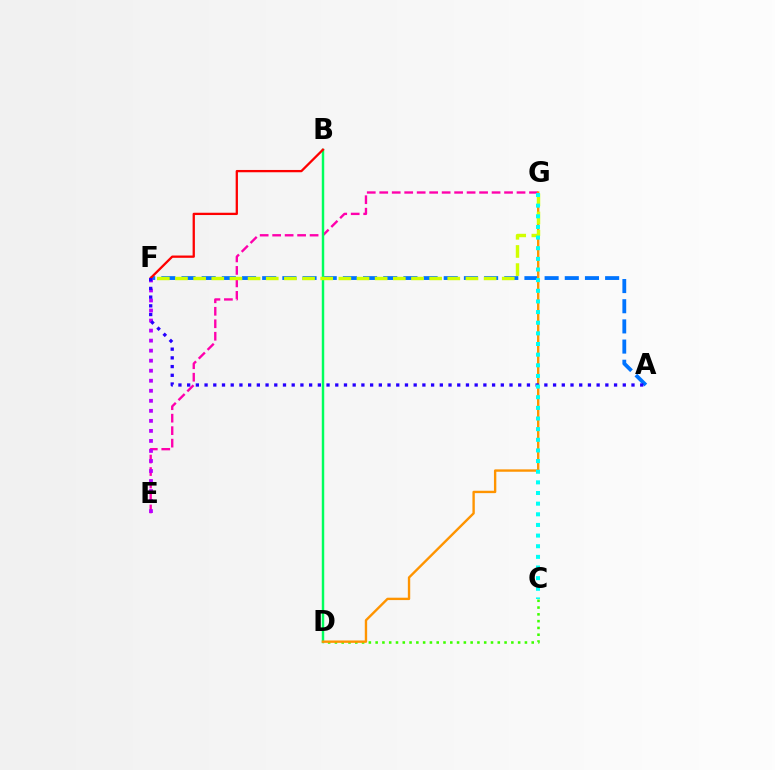{('C', 'D'): [{'color': '#3dff00', 'line_style': 'dotted', 'thickness': 1.84}], ('A', 'F'): [{'color': '#0074ff', 'line_style': 'dashed', 'thickness': 2.74}, {'color': '#2500ff', 'line_style': 'dotted', 'thickness': 2.37}], ('E', 'G'): [{'color': '#ff00ac', 'line_style': 'dashed', 'thickness': 1.7}], ('B', 'D'): [{'color': '#00ff5c', 'line_style': 'solid', 'thickness': 1.77}], ('E', 'F'): [{'color': '#b900ff', 'line_style': 'dotted', 'thickness': 2.72}], ('B', 'F'): [{'color': '#ff0000', 'line_style': 'solid', 'thickness': 1.65}], ('D', 'G'): [{'color': '#ff9400', 'line_style': 'solid', 'thickness': 1.71}], ('F', 'G'): [{'color': '#d1ff00', 'line_style': 'dashed', 'thickness': 2.47}], ('C', 'G'): [{'color': '#00fff6', 'line_style': 'dotted', 'thickness': 2.89}]}